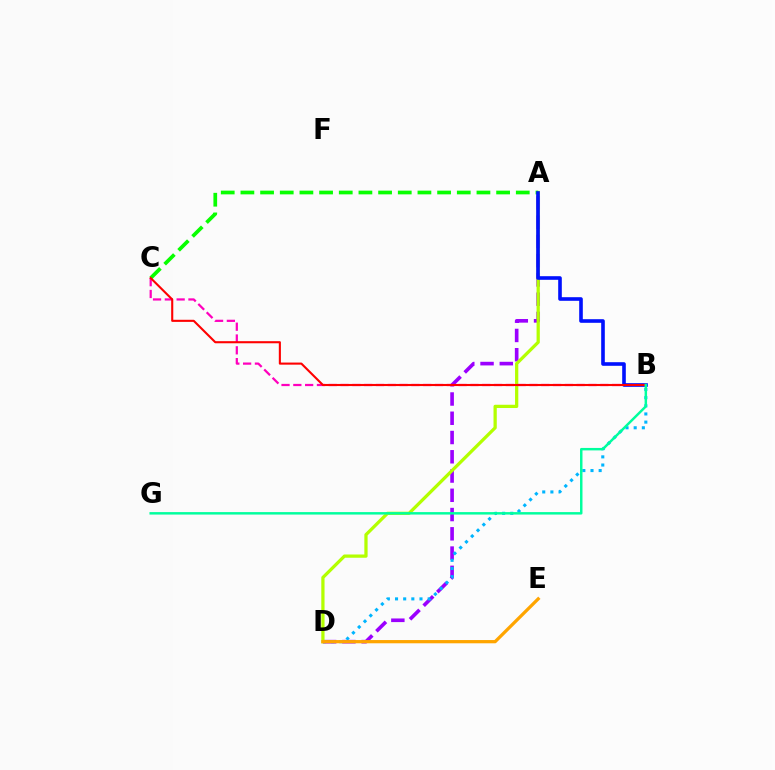{('A', 'D'): [{'color': '#9b00ff', 'line_style': 'dashed', 'thickness': 2.62}, {'color': '#b3ff00', 'line_style': 'solid', 'thickness': 2.34}], ('B', 'D'): [{'color': '#00b5ff', 'line_style': 'dotted', 'thickness': 2.22}], ('B', 'C'): [{'color': '#ff00bd', 'line_style': 'dashed', 'thickness': 1.6}, {'color': '#ff0000', 'line_style': 'solid', 'thickness': 1.51}], ('D', 'E'): [{'color': '#ffa500', 'line_style': 'solid', 'thickness': 2.33}], ('A', 'C'): [{'color': '#08ff00', 'line_style': 'dashed', 'thickness': 2.67}], ('A', 'B'): [{'color': '#0010ff', 'line_style': 'solid', 'thickness': 2.6}], ('B', 'G'): [{'color': '#00ff9d', 'line_style': 'solid', 'thickness': 1.77}]}